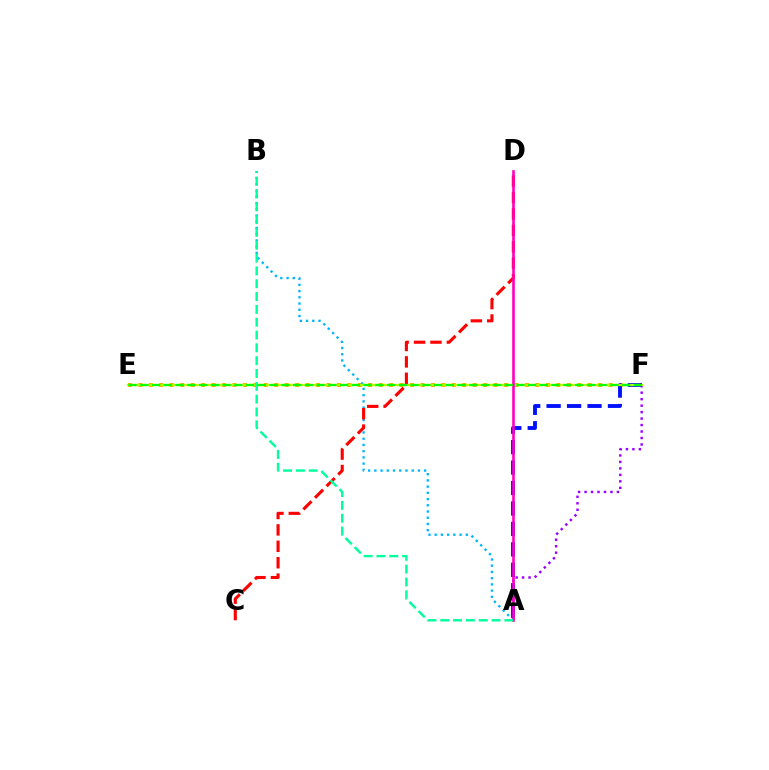{('A', 'F'): [{'color': '#9b00ff', 'line_style': 'dotted', 'thickness': 1.76}, {'color': '#0010ff', 'line_style': 'dashed', 'thickness': 2.78}], ('E', 'F'): [{'color': '#ffa500', 'line_style': 'dotted', 'thickness': 2.84}, {'color': '#b3ff00', 'line_style': 'solid', 'thickness': 1.68}, {'color': '#08ff00', 'line_style': 'dashed', 'thickness': 1.6}], ('A', 'B'): [{'color': '#00b5ff', 'line_style': 'dotted', 'thickness': 1.69}, {'color': '#00ff9d', 'line_style': 'dashed', 'thickness': 1.74}], ('C', 'D'): [{'color': '#ff0000', 'line_style': 'dashed', 'thickness': 2.23}], ('A', 'D'): [{'color': '#ff00bd', 'line_style': 'solid', 'thickness': 1.88}]}